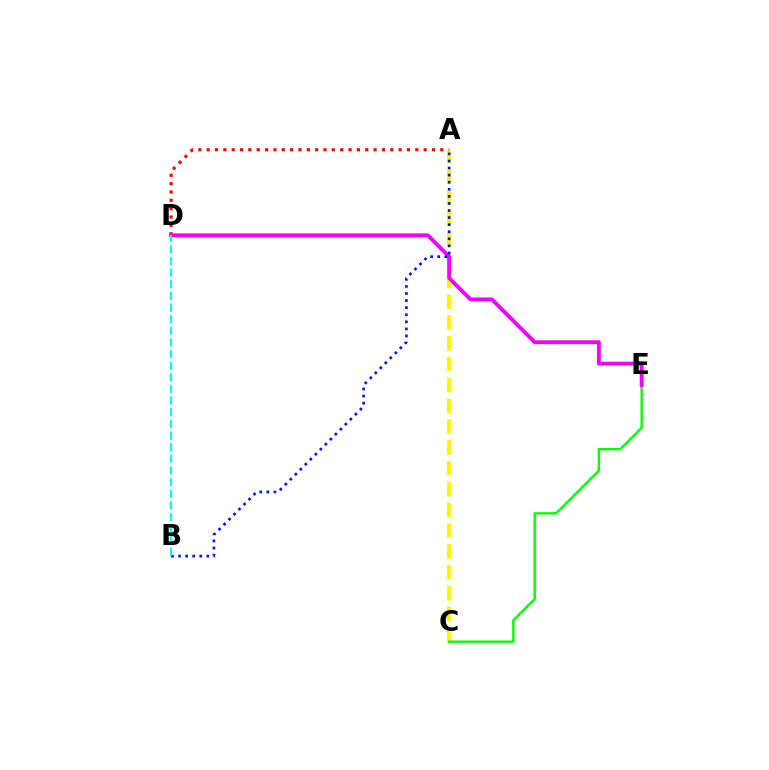{('A', 'C'): [{'color': '#fcf500', 'line_style': 'dashed', 'thickness': 2.83}], ('A', 'D'): [{'color': '#ff0000', 'line_style': 'dotted', 'thickness': 2.27}], ('C', 'E'): [{'color': '#08ff00', 'line_style': 'solid', 'thickness': 1.73}], ('D', 'E'): [{'color': '#ee00ff', 'line_style': 'solid', 'thickness': 2.78}], ('A', 'B'): [{'color': '#0010ff', 'line_style': 'dotted', 'thickness': 1.92}], ('B', 'D'): [{'color': '#00fff6', 'line_style': 'dashed', 'thickness': 1.58}]}